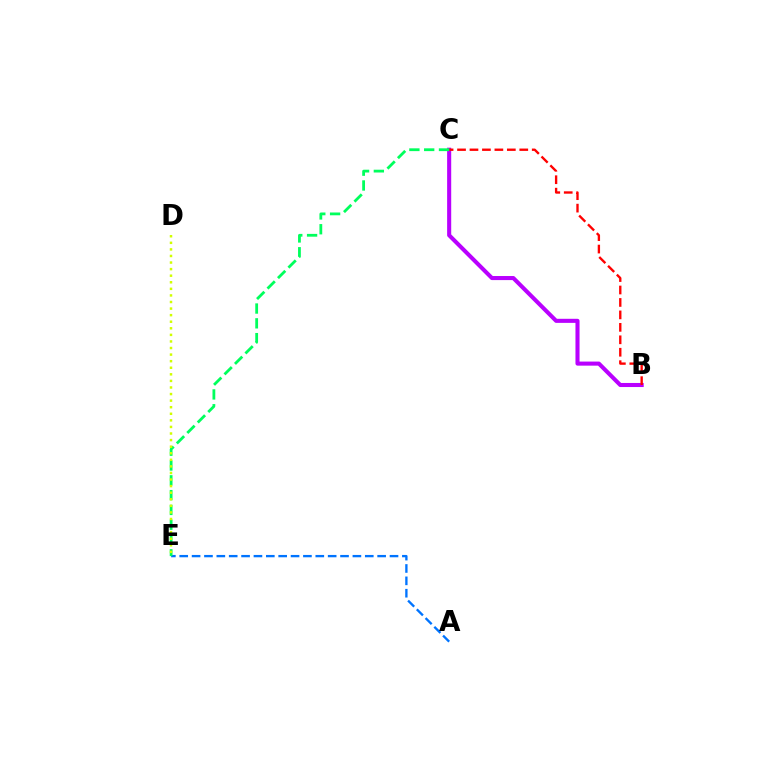{('B', 'C'): [{'color': '#b900ff', 'line_style': 'solid', 'thickness': 2.93}, {'color': '#ff0000', 'line_style': 'dashed', 'thickness': 1.69}], ('A', 'E'): [{'color': '#0074ff', 'line_style': 'dashed', 'thickness': 1.68}], ('C', 'E'): [{'color': '#00ff5c', 'line_style': 'dashed', 'thickness': 2.01}], ('D', 'E'): [{'color': '#d1ff00', 'line_style': 'dotted', 'thickness': 1.79}]}